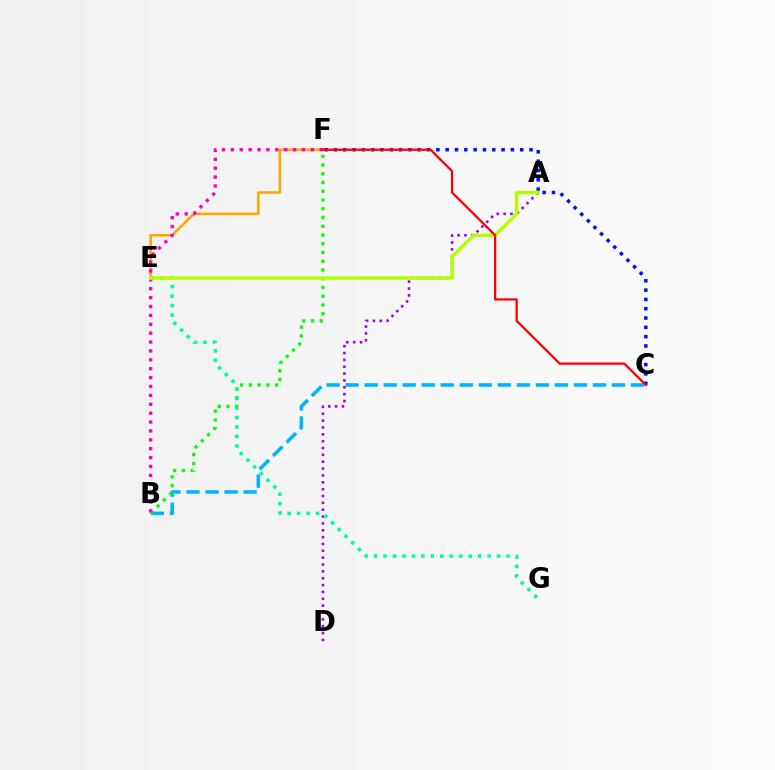{('B', 'C'): [{'color': '#00b5ff', 'line_style': 'dashed', 'thickness': 2.58}], ('E', 'F'): [{'color': '#ffa500', 'line_style': 'solid', 'thickness': 1.85}], ('C', 'F'): [{'color': '#0010ff', 'line_style': 'dotted', 'thickness': 2.53}, {'color': '#ff0000', 'line_style': 'solid', 'thickness': 1.62}], ('B', 'F'): [{'color': '#08ff00', 'line_style': 'dotted', 'thickness': 2.38}, {'color': '#ff00bd', 'line_style': 'dotted', 'thickness': 2.41}], ('A', 'D'): [{'color': '#9b00ff', 'line_style': 'dotted', 'thickness': 1.86}], ('E', 'G'): [{'color': '#00ff9d', 'line_style': 'dotted', 'thickness': 2.57}], ('A', 'E'): [{'color': '#b3ff00', 'line_style': 'solid', 'thickness': 2.51}]}